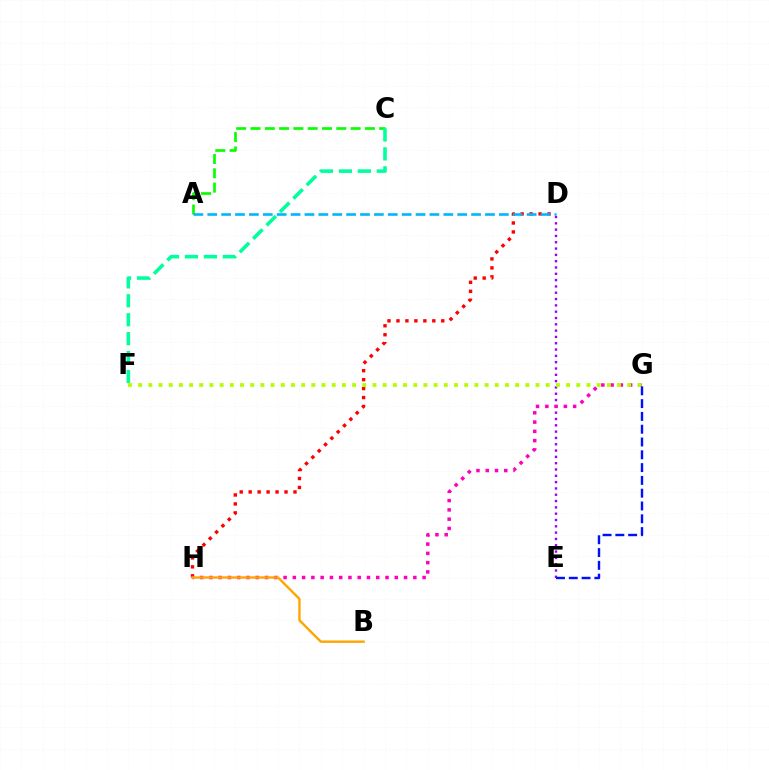{('A', 'C'): [{'color': '#08ff00', 'line_style': 'dashed', 'thickness': 1.94}], ('D', 'E'): [{'color': '#9b00ff', 'line_style': 'dotted', 'thickness': 1.72}], ('D', 'H'): [{'color': '#ff0000', 'line_style': 'dotted', 'thickness': 2.43}], ('A', 'D'): [{'color': '#00b5ff', 'line_style': 'dashed', 'thickness': 1.89}], ('C', 'F'): [{'color': '#00ff9d', 'line_style': 'dashed', 'thickness': 2.57}], ('G', 'H'): [{'color': '#ff00bd', 'line_style': 'dotted', 'thickness': 2.52}], ('F', 'G'): [{'color': '#b3ff00', 'line_style': 'dotted', 'thickness': 2.77}], ('E', 'G'): [{'color': '#0010ff', 'line_style': 'dashed', 'thickness': 1.74}], ('B', 'H'): [{'color': '#ffa500', 'line_style': 'solid', 'thickness': 1.73}]}